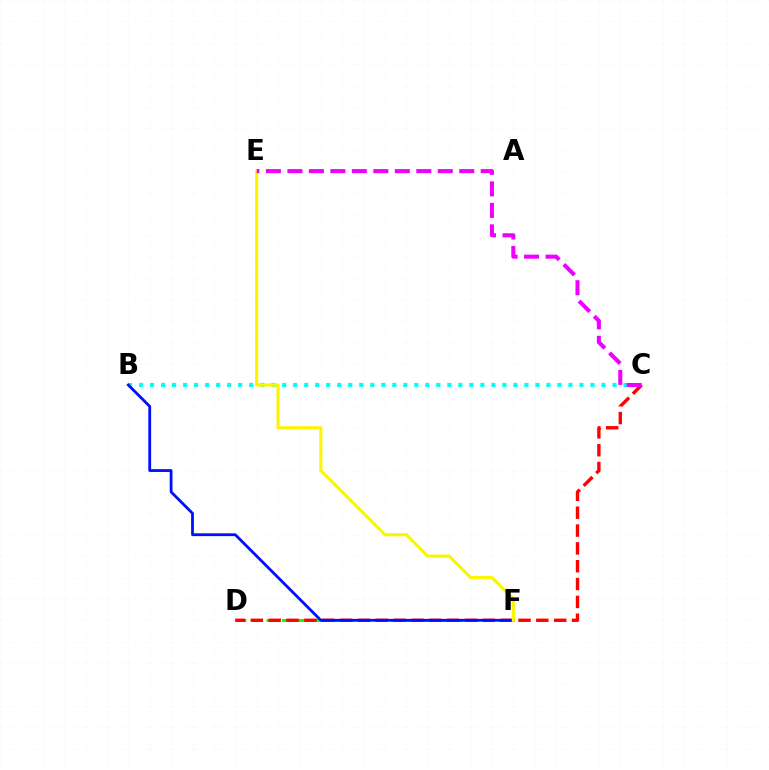{('B', 'C'): [{'color': '#00fff6', 'line_style': 'dotted', 'thickness': 2.99}], ('D', 'F'): [{'color': '#08ff00', 'line_style': 'dashed', 'thickness': 2.1}], ('C', 'D'): [{'color': '#ff0000', 'line_style': 'dashed', 'thickness': 2.42}], ('B', 'F'): [{'color': '#0010ff', 'line_style': 'solid', 'thickness': 2.02}], ('E', 'F'): [{'color': '#fcf500', 'line_style': 'solid', 'thickness': 2.25}], ('C', 'E'): [{'color': '#ee00ff', 'line_style': 'dashed', 'thickness': 2.92}]}